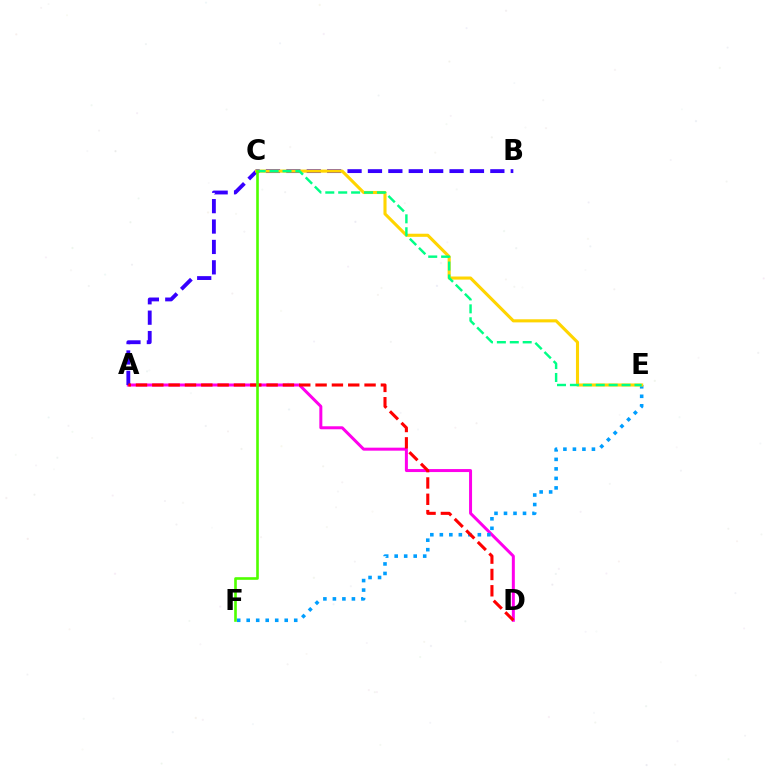{('A', 'D'): [{'color': '#ff00ed', 'line_style': 'solid', 'thickness': 2.16}, {'color': '#ff0000', 'line_style': 'dashed', 'thickness': 2.22}], ('A', 'B'): [{'color': '#3700ff', 'line_style': 'dashed', 'thickness': 2.77}], ('E', 'F'): [{'color': '#009eff', 'line_style': 'dotted', 'thickness': 2.58}], ('C', 'E'): [{'color': '#ffd500', 'line_style': 'solid', 'thickness': 2.23}, {'color': '#00ff86', 'line_style': 'dashed', 'thickness': 1.75}], ('C', 'F'): [{'color': '#4fff00', 'line_style': 'solid', 'thickness': 1.89}]}